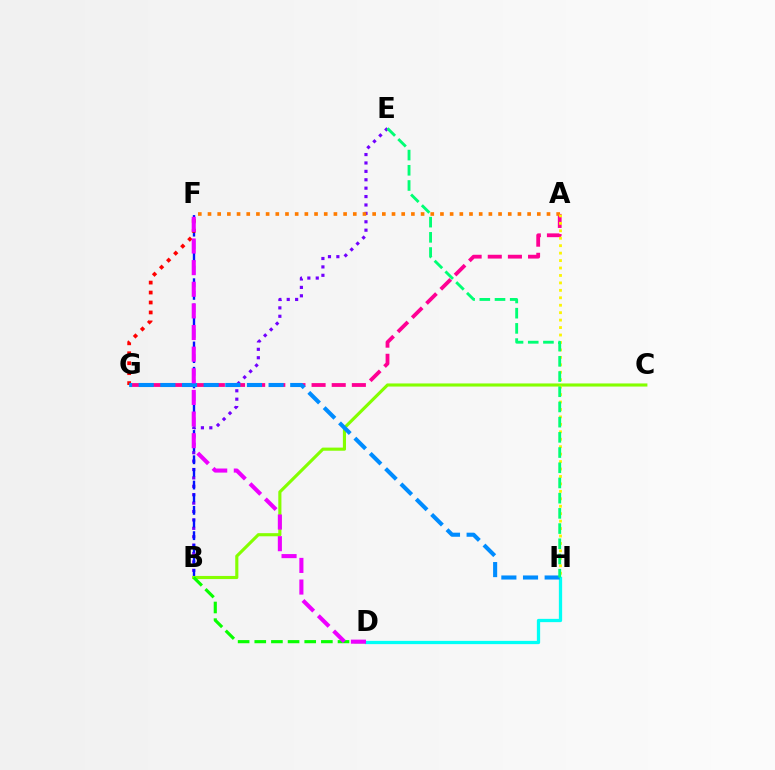{('B', 'E'): [{'color': '#7200ff', 'line_style': 'dotted', 'thickness': 2.28}], ('B', 'F'): [{'color': '#0010ff', 'line_style': 'dashed', 'thickness': 1.72}], ('A', 'G'): [{'color': '#ff0094', 'line_style': 'dashed', 'thickness': 2.74}], ('D', 'H'): [{'color': '#00fff6', 'line_style': 'solid', 'thickness': 2.35}], ('F', 'G'): [{'color': '#ff0000', 'line_style': 'dotted', 'thickness': 2.7}], ('B', 'C'): [{'color': '#84ff00', 'line_style': 'solid', 'thickness': 2.25}], ('B', 'D'): [{'color': '#08ff00', 'line_style': 'dashed', 'thickness': 2.26}], ('A', 'F'): [{'color': '#ff7c00', 'line_style': 'dotted', 'thickness': 2.63}], ('G', 'H'): [{'color': '#008cff', 'line_style': 'dashed', 'thickness': 2.94}], ('A', 'H'): [{'color': '#fcf500', 'line_style': 'dotted', 'thickness': 2.02}], ('D', 'F'): [{'color': '#ee00ff', 'line_style': 'dashed', 'thickness': 2.94}], ('E', 'H'): [{'color': '#00ff74', 'line_style': 'dashed', 'thickness': 2.07}]}